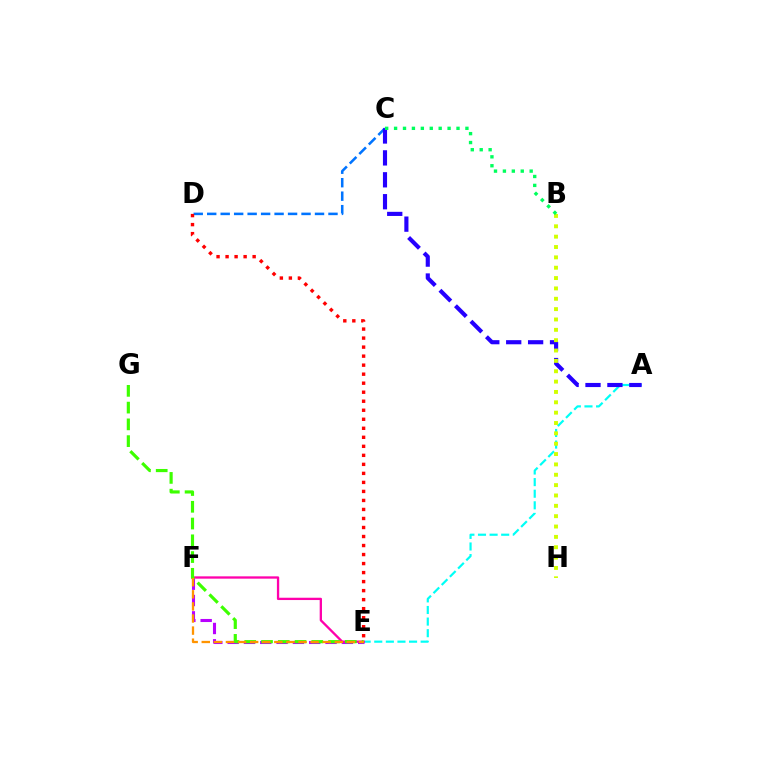{('A', 'E'): [{'color': '#00fff6', 'line_style': 'dashed', 'thickness': 1.58}], ('E', 'F'): [{'color': '#b900ff', 'line_style': 'dashed', 'thickness': 2.22}, {'color': '#ff00ac', 'line_style': 'solid', 'thickness': 1.66}, {'color': '#ff9400', 'line_style': 'dashed', 'thickness': 1.64}], ('C', 'D'): [{'color': '#0074ff', 'line_style': 'dashed', 'thickness': 1.83}], ('E', 'G'): [{'color': '#3dff00', 'line_style': 'dashed', 'thickness': 2.28}], ('A', 'C'): [{'color': '#2500ff', 'line_style': 'dashed', 'thickness': 2.98}], ('B', 'H'): [{'color': '#d1ff00', 'line_style': 'dotted', 'thickness': 2.81}], ('D', 'E'): [{'color': '#ff0000', 'line_style': 'dotted', 'thickness': 2.45}], ('B', 'C'): [{'color': '#00ff5c', 'line_style': 'dotted', 'thickness': 2.42}]}